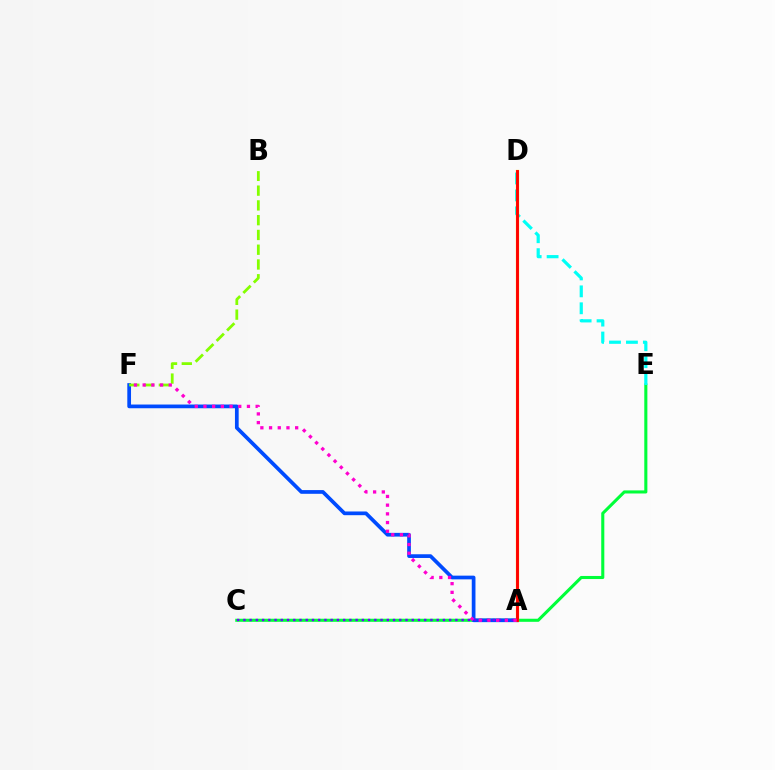{('C', 'E'): [{'color': '#00ff39', 'line_style': 'solid', 'thickness': 2.22}], ('D', 'E'): [{'color': '#00fff6', 'line_style': 'dashed', 'thickness': 2.3}], ('A', 'F'): [{'color': '#004bff', 'line_style': 'solid', 'thickness': 2.67}, {'color': '#ff00cf', 'line_style': 'dotted', 'thickness': 2.36}], ('B', 'F'): [{'color': '#84ff00', 'line_style': 'dashed', 'thickness': 2.01}], ('A', 'C'): [{'color': '#7200ff', 'line_style': 'dotted', 'thickness': 1.69}], ('A', 'D'): [{'color': '#ffbd00', 'line_style': 'solid', 'thickness': 2.32}, {'color': '#ff0000', 'line_style': 'solid', 'thickness': 2.07}]}